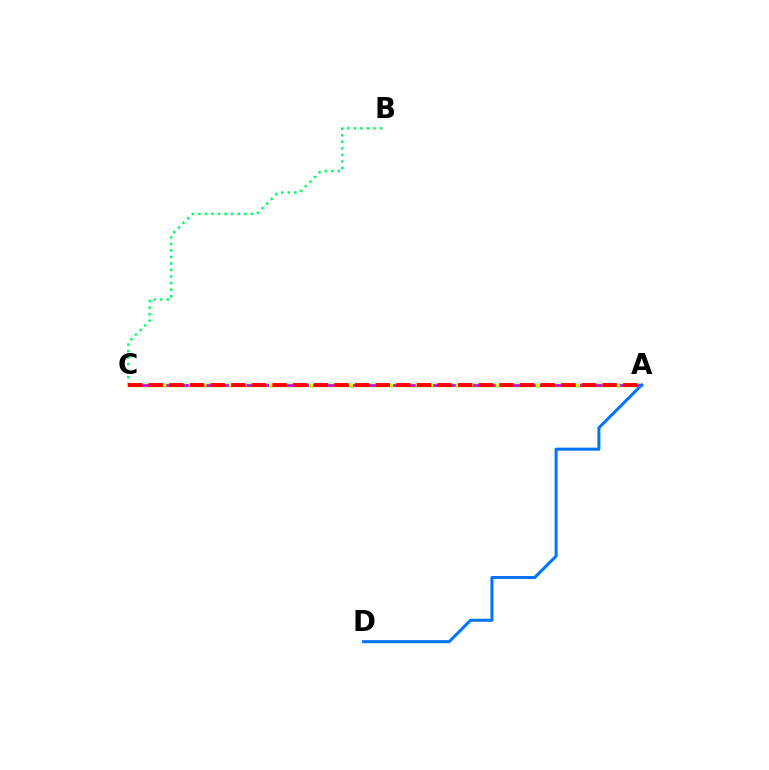{('B', 'C'): [{'color': '#00ff5c', 'line_style': 'dotted', 'thickness': 1.78}], ('A', 'C'): [{'color': '#d1ff00', 'line_style': 'solid', 'thickness': 2.52}, {'color': '#b900ff', 'line_style': 'dashed', 'thickness': 1.81}, {'color': '#ff0000', 'line_style': 'dashed', 'thickness': 2.8}], ('A', 'D'): [{'color': '#0074ff', 'line_style': 'solid', 'thickness': 2.17}]}